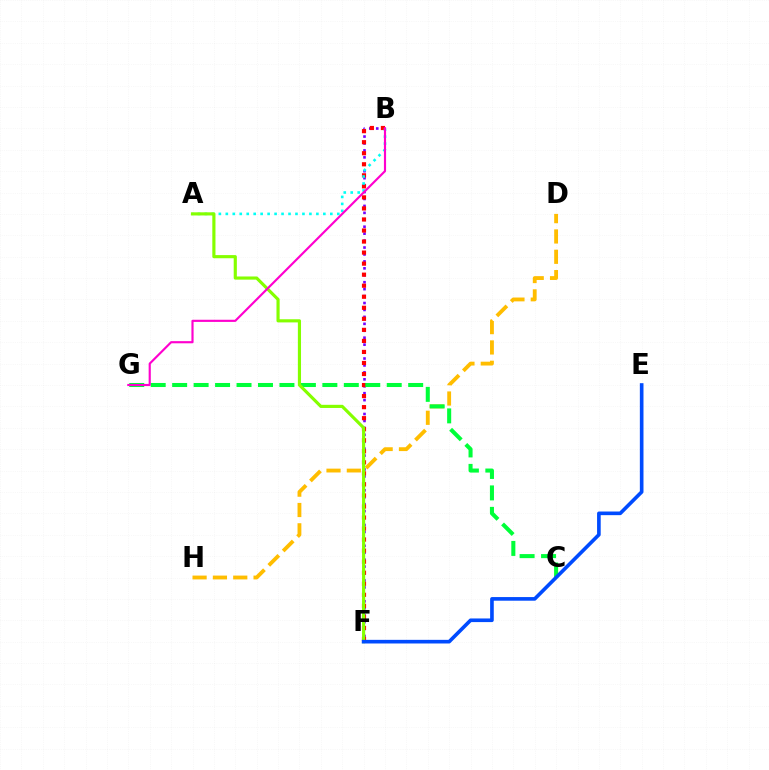{('B', 'F'): [{'color': '#7200ff', 'line_style': 'dotted', 'thickness': 1.88}, {'color': '#ff0000', 'line_style': 'dotted', 'thickness': 3.0}], ('D', 'H'): [{'color': '#ffbd00', 'line_style': 'dashed', 'thickness': 2.76}], ('A', 'B'): [{'color': '#00fff6', 'line_style': 'dotted', 'thickness': 1.89}], ('C', 'G'): [{'color': '#00ff39', 'line_style': 'dashed', 'thickness': 2.91}], ('A', 'F'): [{'color': '#84ff00', 'line_style': 'solid', 'thickness': 2.27}], ('E', 'F'): [{'color': '#004bff', 'line_style': 'solid', 'thickness': 2.62}], ('B', 'G'): [{'color': '#ff00cf', 'line_style': 'solid', 'thickness': 1.55}]}